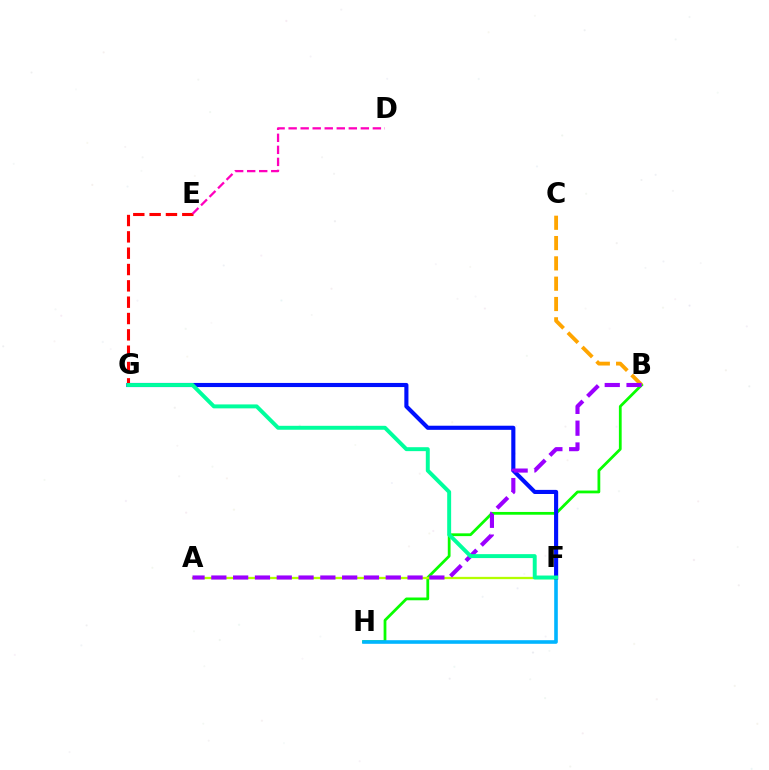{('B', 'H'): [{'color': '#08ff00', 'line_style': 'solid', 'thickness': 2.0}], ('F', 'H'): [{'color': '#00b5ff', 'line_style': 'solid', 'thickness': 2.6}], ('F', 'G'): [{'color': '#0010ff', 'line_style': 'solid', 'thickness': 2.96}, {'color': '#00ff9d', 'line_style': 'solid', 'thickness': 2.84}], ('A', 'F'): [{'color': '#b3ff00', 'line_style': 'solid', 'thickness': 1.64}], ('B', 'C'): [{'color': '#ffa500', 'line_style': 'dashed', 'thickness': 2.76}], ('E', 'G'): [{'color': '#ff0000', 'line_style': 'dashed', 'thickness': 2.22}], ('A', 'B'): [{'color': '#9b00ff', 'line_style': 'dashed', 'thickness': 2.96}], ('D', 'E'): [{'color': '#ff00bd', 'line_style': 'dashed', 'thickness': 1.63}]}